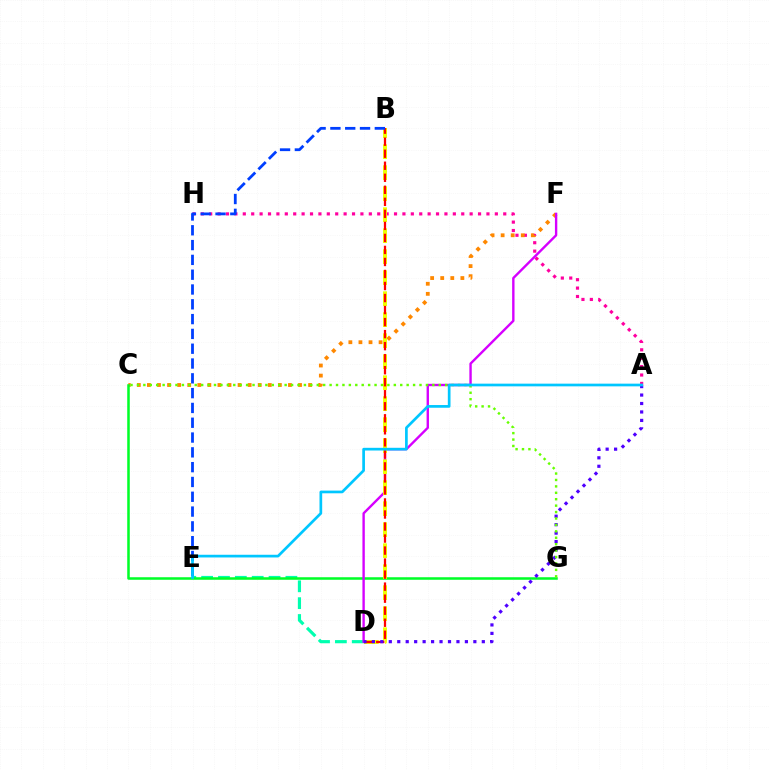{('A', 'H'): [{'color': '#ff00a0', 'line_style': 'dotted', 'thickness': 2.28}], ('D', 'E'): [{'color': '#00ffaf', 'line_style': 'dashed', 'thickness': 2.29}], ('C', 'F'): [{'color': '#ff8800', 'line_style': 'dotted', 'thickness': 2.74}], ('C', 'G'): [{'color': '#00ff27', 'line_style': 'solid', 'thickness': 1.82}, {'color': '#66ff00', 'line_style': 'dotted', 'thickness': 1.74}], ('D', 'F'): [{'color': '#d600ff', 'line_style': 'solid', 'thickness': 1.72}], ('B', 'D'): [{'color': '#eeff00', 'line_style': 'dashed', 'thickness': 2.85}, {'color': '#ff0000', 'line_style': 'dashed', 'thickness': 1.63}], ('A', 'D'): [{'color': '#4f00ff', 'line_style': 'dotted', 'thickness': 2.3}], ('B', 'E'): [{'color': '#003fff', 'line_style': 'dashed', 'thickness': 2.01}], ('A', 'E'): [{'color': '#00c7ff', 'line_style': 'solid', 'thickness': 1.94}]}